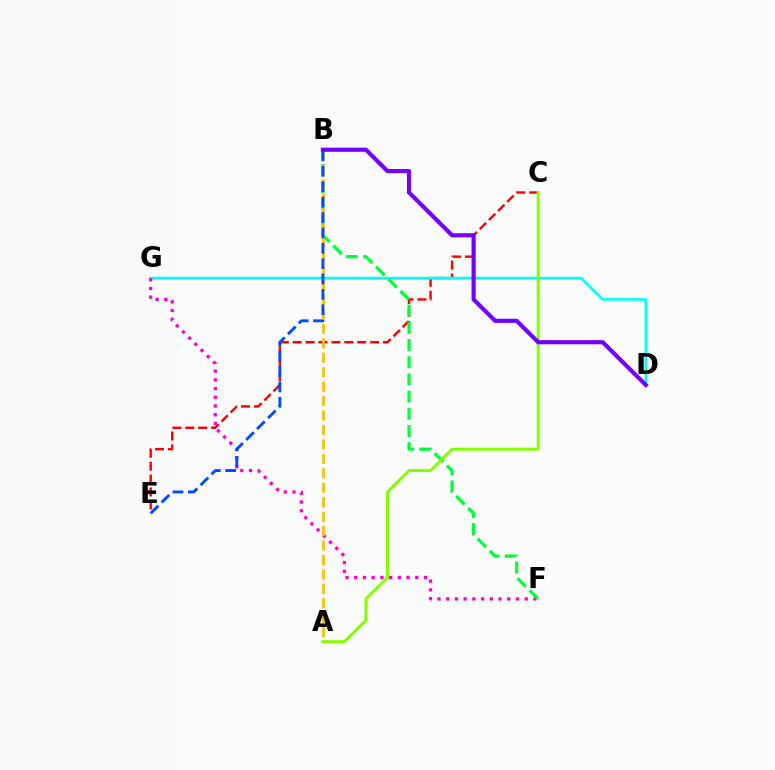{('C', 'E'): [{'color': '#ff0000', 'line_style': 'dashed', 'thickness': 1.75}], ('D', 'G'): [{'color': '#00fff6', 'line_style': 'solid', 'thickness': 1.89}], ('F', 'G'): [{'color': '#ff00cf', 'line_style': 'dotted', 'thickness': 2.37}], ('B', 'F'): [{'color': '#00ff39', 'line_style': 'dashed', 'thickness': 2.34}], ('A', 'B'): [{'color': '#ffbd00', 'line_style': 'dashed', 'thickness': 1.96}], ('A', 'C'): [{'color': '#84ff00', 'line_style': 'solid', 'thickness': 2.15}], ('B', 'D'): [{'color': '#7200ff', 'line_style': 'solid', 'thickness': 2.99}], ('B', 'E'): [{'color': '#004bff', 'line_style': 'dashed', 'thickness': 2.09}]}